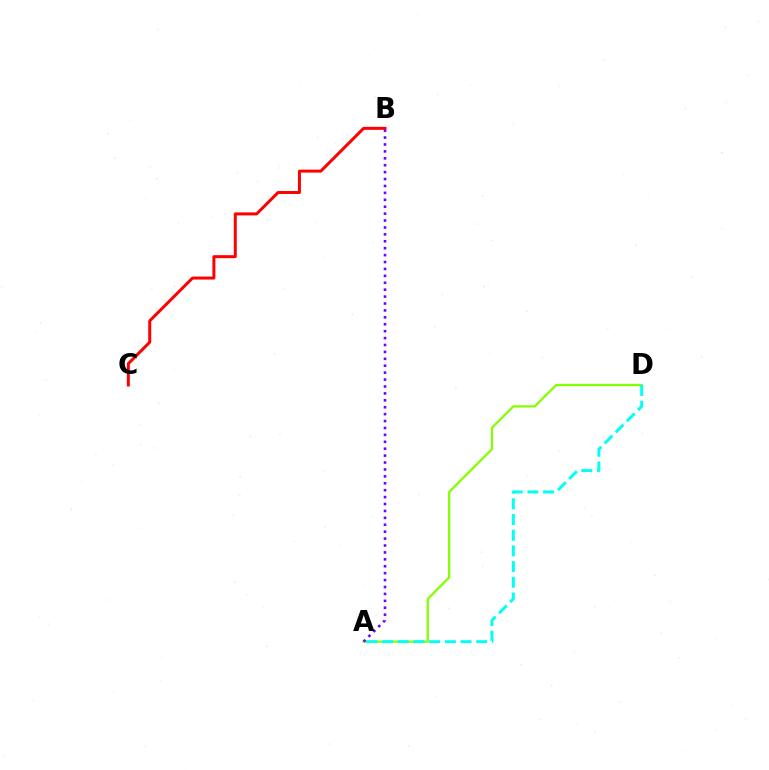{('B', 'C'): [{'color': '#ff0000', 'line_style': 'solid', 'thickness': 2.15}], ('A', 'D'): [{'color': '#84ff00', 'line_style': 'solid', 'thickness': 1.63}, {'color': '#00fff6', 'line_style': 'dashed', 'thickness': 2.13}], ('A', 'B'): [{'color': '#7200ff', 'line_style': 'dotted', 'thickness': 1.88}]}